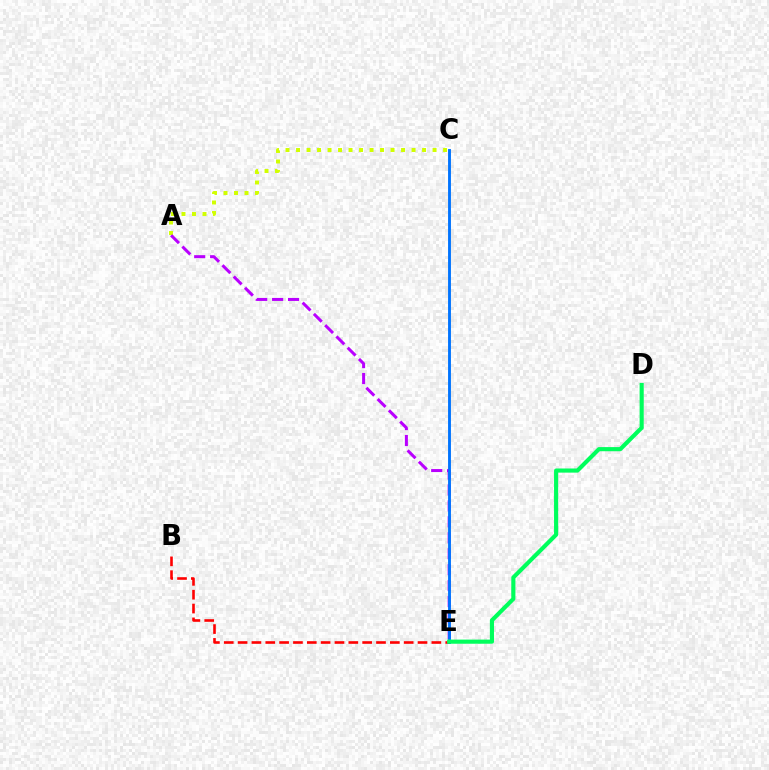{('A', 'C'): [{'color': '#d1ff00', 'line_style': 'dotted', 'thickness': 2.85}], ('B', 'E'): [{'color': '#ff0000', 'line_style': 'dashed', 'thickness': 1.88}], ('A', 'E'): [{'color': '#b900ff', 'line_style': 'dashed', 'thickness': 2.17}], ('C', 'E'): [{'color': '#0074ff', 'line_style': 'solid', 'thickness': 2.07}], ('D', 'E'): [{'color': '#00ff5c', 'line_style': 'solid', 'thickness': 2.98}]}